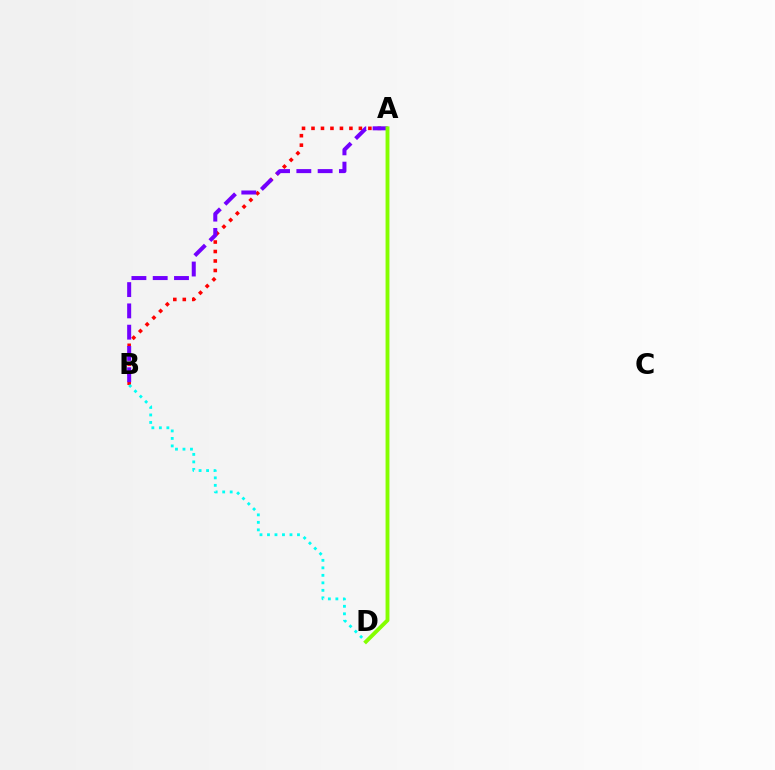{('A', 'B'): [{'color': '#ff0000', 'line_style': 'dotted', 'thickness': 2.58}, {'color': '#7200ff', 'line_style': 'dashed', 'thickness': 2.89}], ('B', 'D'): [{'color': '#00fff6', 'line_style': 'dotted', 'thickness': 2.04}], ('A', 'D'): [{'color': '#84ff00', 'line_style': 'solid', 'thickness': 2.79}]}